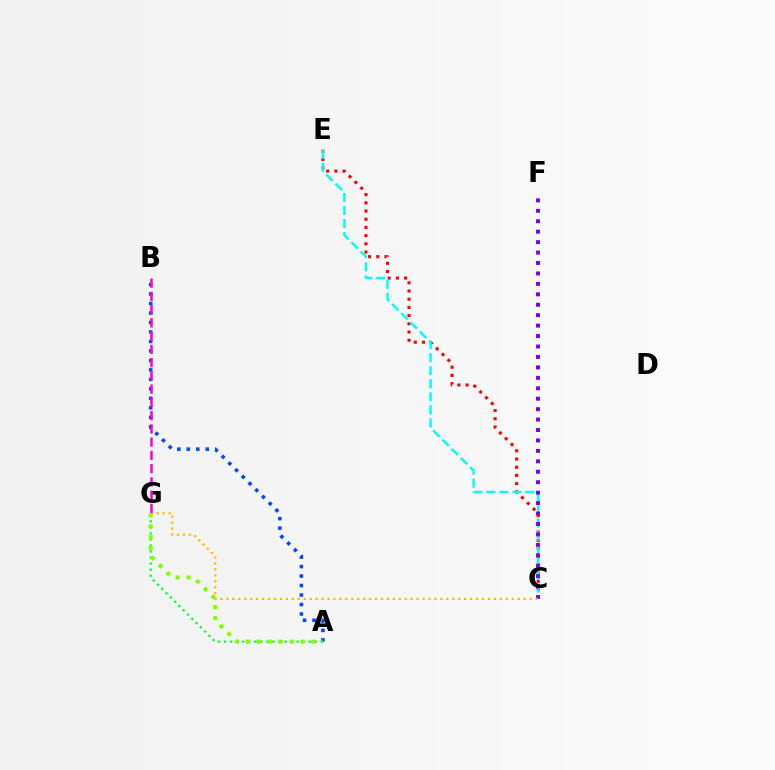{('A', 'B'): [{'color': '#004bff', 'line_style': 'dotted', 'thickness': 2.58}], ('C', 'E'): [{'color': '#ff0000', 'line_style': 'dotted', 'thickness': 2.23}, {'color': '#00fff6', 'line_style': 'dashed', 'thickness': 1.77}], ('A', 'G'): [{'color': '#00ff39', 'line_style': 'dotted', 'thickness': 1.64}, {'color': '#84ff00', 'line_style': 'dotted', 'thickness': 2.97}], ('C', 'F'): [{'color': '#7200ff', 'line_style': 'dotted', 'thickness': 2.84}], ('C', 'G'): [{'color': '#ffbd00', 'line_style': 'dotted', 'thickness': 1.61}], ('B', 'G'): [{'color': '#ff00cf', 'line_style': 'dashed', 'thickness': 1.8}]}